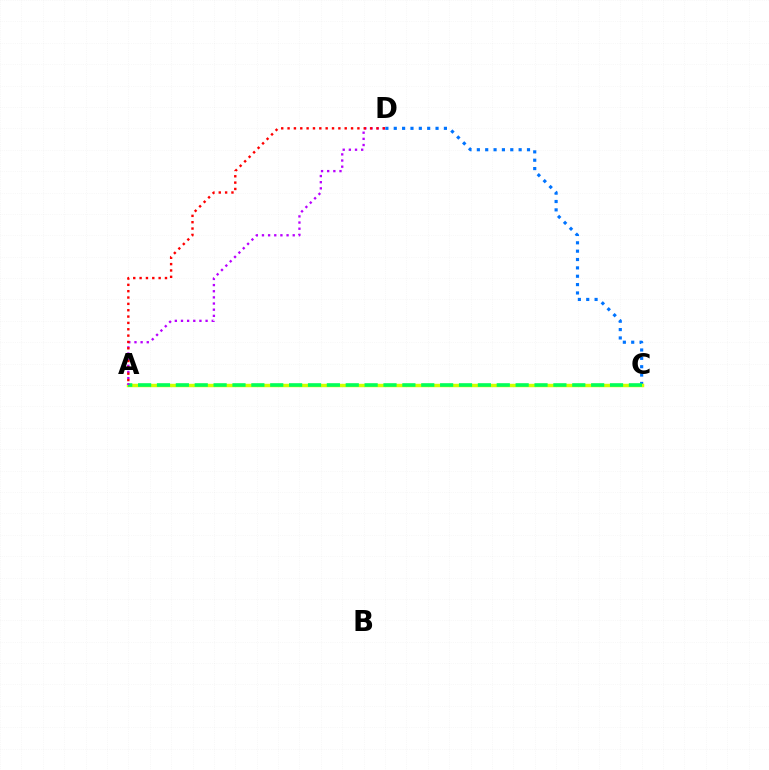{('C', 'D'): [{'color': '#0074ff', 'line_style': 'dotted', 'thickness': 2.27}], ('A', 'C'): [{'color': '#d1ff00', 'line_style': 'solid', 'thickness': 2.49}, {'color': '#00ff5c', 'line_style': 'dashed', 'thickness': 2.56}], ('A', 'D'): [{'color': '#b900ff', 'line_style': 'dotted', 'thickness': 1.67}, {'color': '#ff0000', 'line_style': 'dotted', 'thickness': 1.72}]}